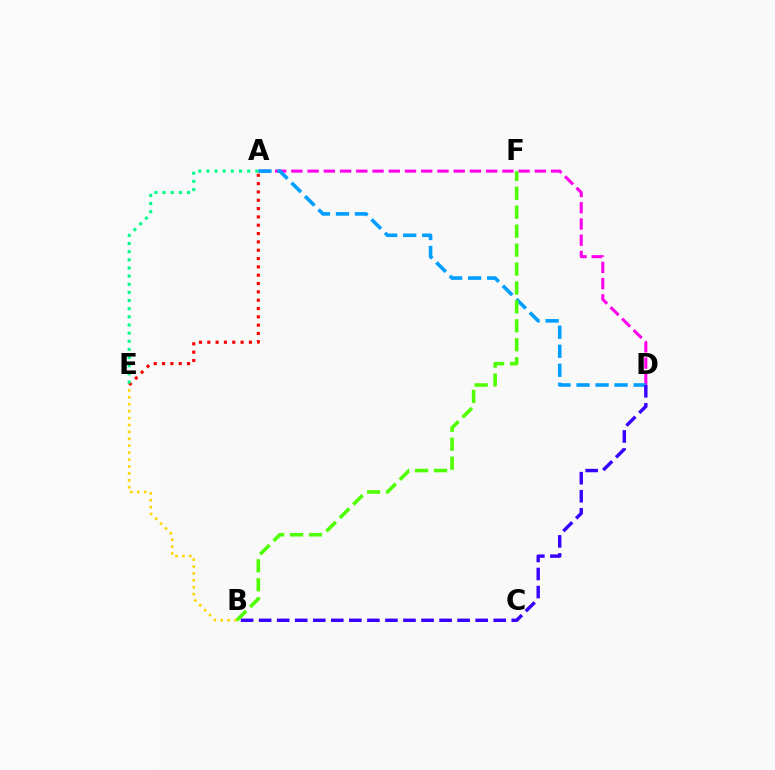{('B', 'E'): [{'color': '#ffd500', 'line_style': 'dotted', 'thickness': 1.88}], ('A', 'D'): [{'color': '#ff00ed', 'line_style': 'dashed', 'thickness': 2.21}, {'color': '#009eff', 'line_style': 'dashed', 'thickness': 2.58}], ('A', 'E'): [{'color': '#ff0000', 'line_style': 'dotted', 'thickness': 2.26}, {'color': '#00ff86', 'line_style': 'dotted', 'thickness': 2.21}], ('B', 'D'): [{'color': '#3700ff', 'line_style': 'dashed', 'thickness': 2.45}], ('B', 'F'): [{'color': '#4fff00', 'line_style': 'dashed', 'thickness': 2.57}]}